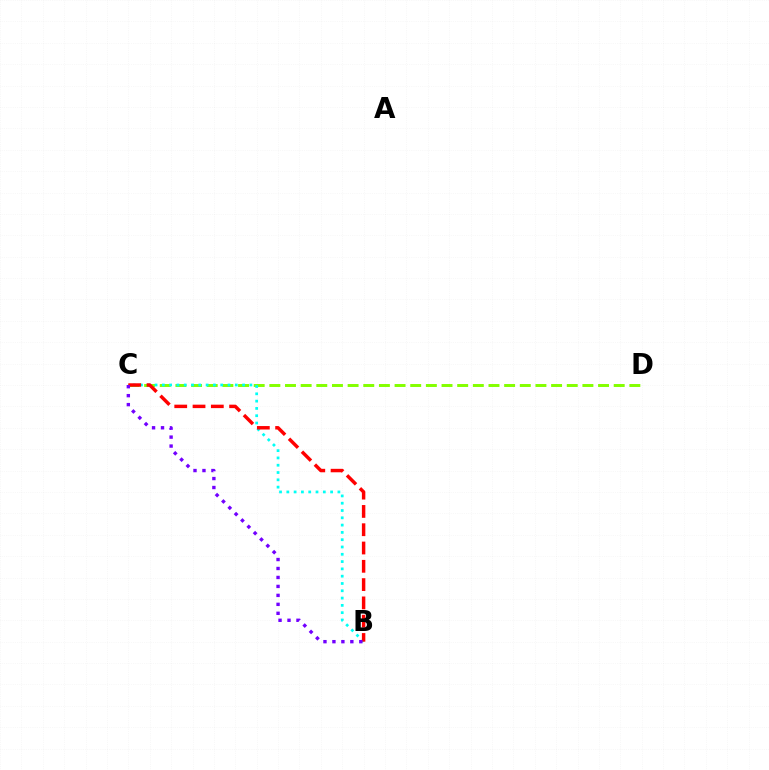{('C', 'D'): [{'color': '#84ff00', 'line_style': 'dashed', 'thickness': 2.13}], ('B', 'C'): [{'color': '#00fff6', 'line_style': 'dotted', 'thickness': 1.98}, {'color': '#ff0000', 'line_style': 'dashed', 'thickness': 2.48}, {'color': '#7200ff', 'line_style': 'dotted', 'thickness': 2.44}]}